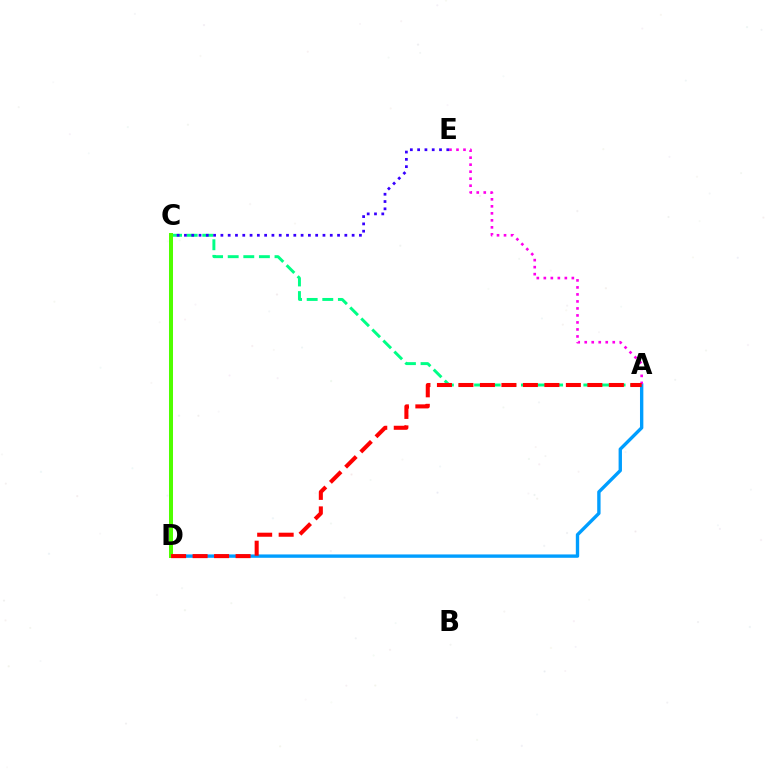{('A', 'D'): [{'color': '#009eff', 'line_style': 'solid', 'thickness': 2.42}, {'color': '#ff0000', 'line_style': 'dashed', 'thickness': 2.92}], ('A', 'C'): [{'color': '#00ff86', 'line_style': 'dashed', 'thickness': 2.12}], ('A', 'E'): [{'color': '#ff00ed', 'line_style': 'dotted', 'thickness': 1.9}], ('C', 'E'): [{'color': '#3700ff', 'line_style': 'dotted', 'thickness': 1.98}], ('C', 'D'): [{'color': '#ffd500', 'line_style': 'dotted', 'thickness': 1.97}, {'color': '#4fff00', 'line_style': 'solid', 'thickness': 2.89}]}